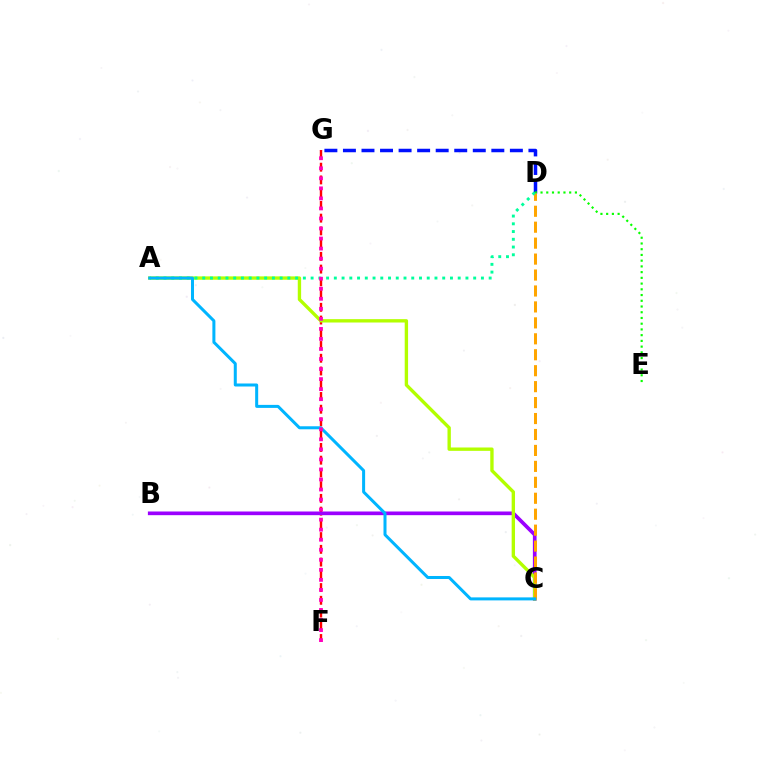{('F', 'G'): [{'color': '#ff0000', 'line_style': 'dashed', 'thickness': 1.73}, {'color': '#ff00bd', 'line_style': 'dotted', 'thickness': 2.73}], ('D', 'G'): [{'color': '#0010ff', 'line_style': 'dashed', 'thickness': 2.52}], ('B', 'C'): [{'color': '#9b00ff', 'line_style': 'solid', 'thickness': 2.65}], ('A', 'C'): [{'color': '#b3ff00', 'line_style': 'solid', 'thickness': 2.42}, {'color': '#00b5ff', 'line_style': 'solid', 'thickness': 2.17}], ('D', 'E'): [{'color': '#08ff00', 'line_style': 'dotted', 'thickness': 1.56}], ('C', 'D'): [{'color': '#ffa500', 'line_style': 'dashed', 'thickness': 2.17}], ('A', 'D'): [{'color': '#00ff9d', 'line_style': 'dotted', 'thickness': 2.1}]}